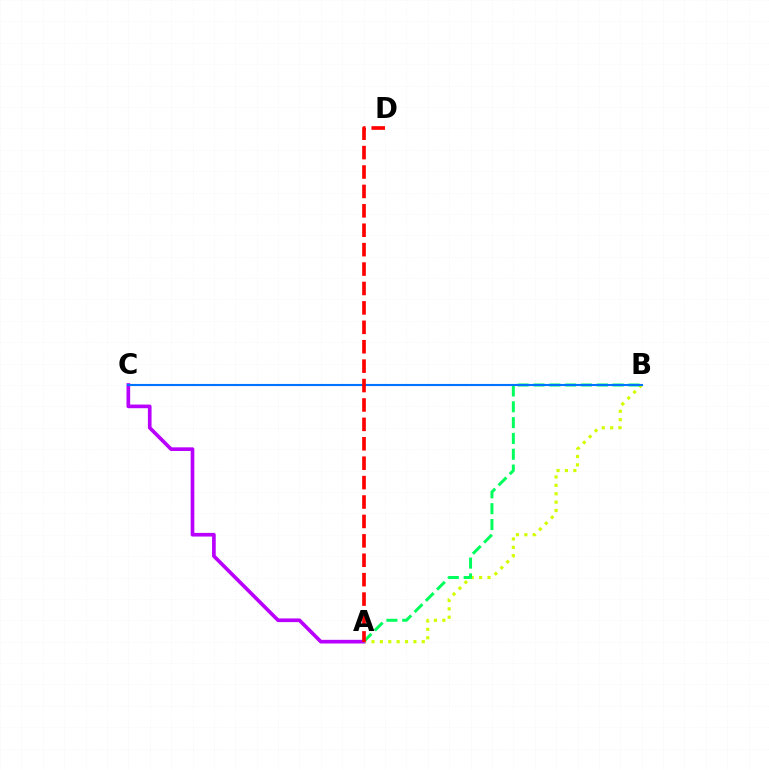{('A', 'B'): [{'color': '#d1ff00', 'line_style': 'dotted', 'thickness': 2.28}, {'color': '#00ff5c', 'line_style': 'dashed', 'thickness': 2.15}], ('A', 'C'): [{'color': '#b900ff', 'line_style': 'solid', 'thickness': 2.64}], ('B', 'C'): [{'color': '#0074ff', 'line_style': 'solid', 'thickness': 1.52}], ('A', 'D'): [{'color': '#ff0000', 'line_style': 'dashed', 'thickness': 2.64}]}